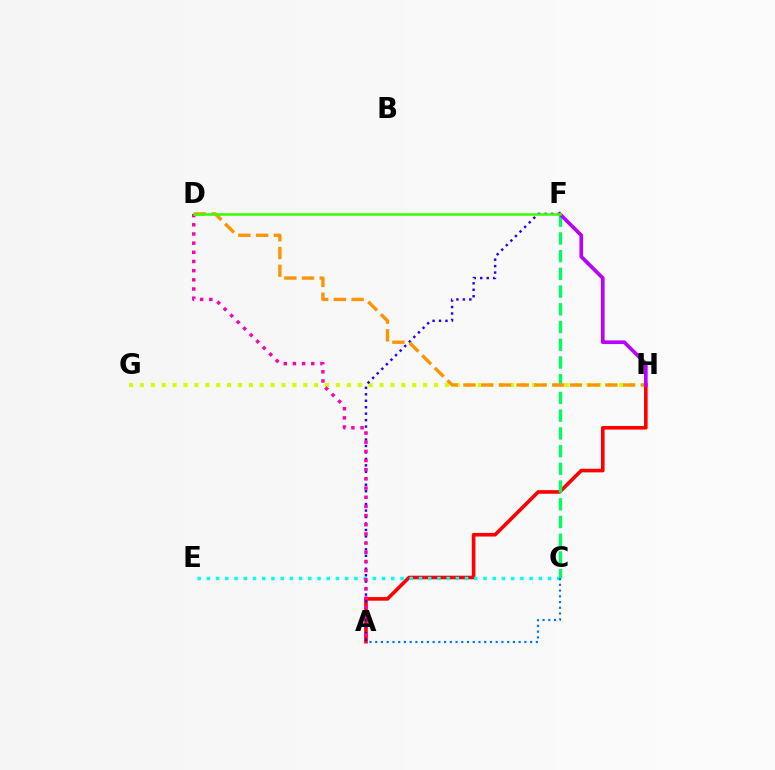{('G', 'H'): [{'color': '#d1ff00', 'line_style': 'dotted', 'thickness': 2.96}], ('A', 'H'): [{'color': '#ff0000', 'line_style': 'solid', 'thickness': 2.6}], ('C', 'E'): [{'color': '#00fff6', 'line_style': 'dotted', 'thickness': 2.51}], ('C', 'F'): [{'color': '#00ff5c', 'line_style': 'dashed', 'thickness': 2.41}], ('A', 'F'): [{'color': '#2500ff', 'line_style': 'dotted', 'thickness': 1.76}], ('D', 'H'): [{'color': '#ff9400', 'line_style': 'dashed', 'thickness': 2.41}], ('A', 'D'): [{'color': '#ff00ac', 'line_style': 'dotted', 'thickness': 2.49}], ('A', 'C'): [{'color': '#0074ff', 'line_style': 'dotted', 'thickness': 1.56}], ('F', 'H'): [{'color': '#b900ff', 'line_style': 'solid', 'thickness': 2.64}], ('D', 'F'): [{'color': '#3dff00', 'line_style': 'solid', 'thickness': 1.82}]}